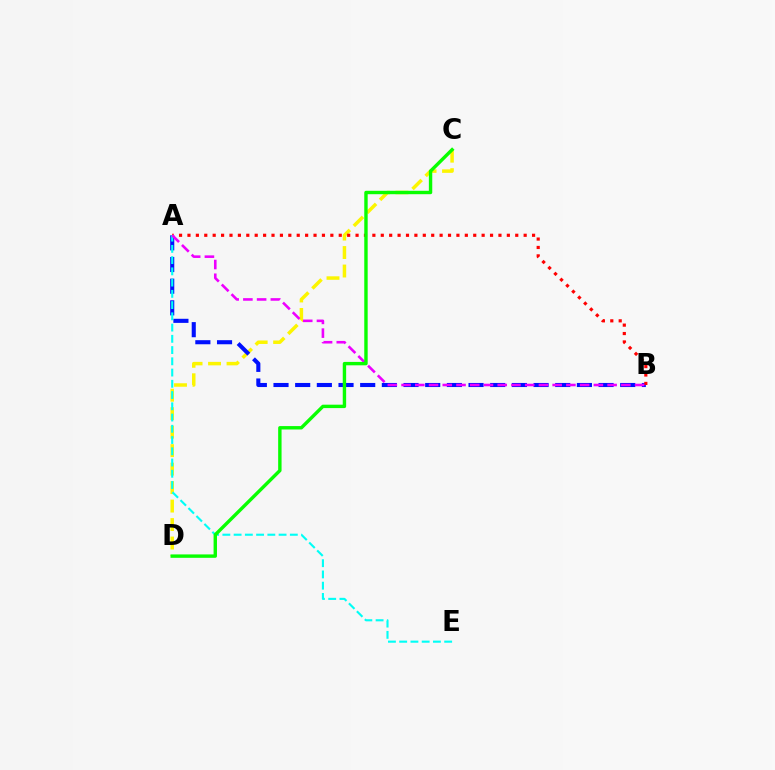{('C', 'D'): [{'color': '#fcf500', 'line_style': 'dashed', 'thickness': 2.51}, {'color': '#08ff00', 'line_style': 'solid', 'thickness': 2.45}], ('A', 'B'): [{'color': '#0010ff', 'line_style': 'dashed', 'thickness': 2.94}, {'color': '#ff0000', 'line_style': 'dotted', 'thickness': 2.28}, {'color': '#ee00ff', 'line_style': 'dashed', 'thickness': 1.87}], ('A', 'E'): [{'color': '#00fff6', 'line_style': 'dashed', 'thickness': 1.53}]}